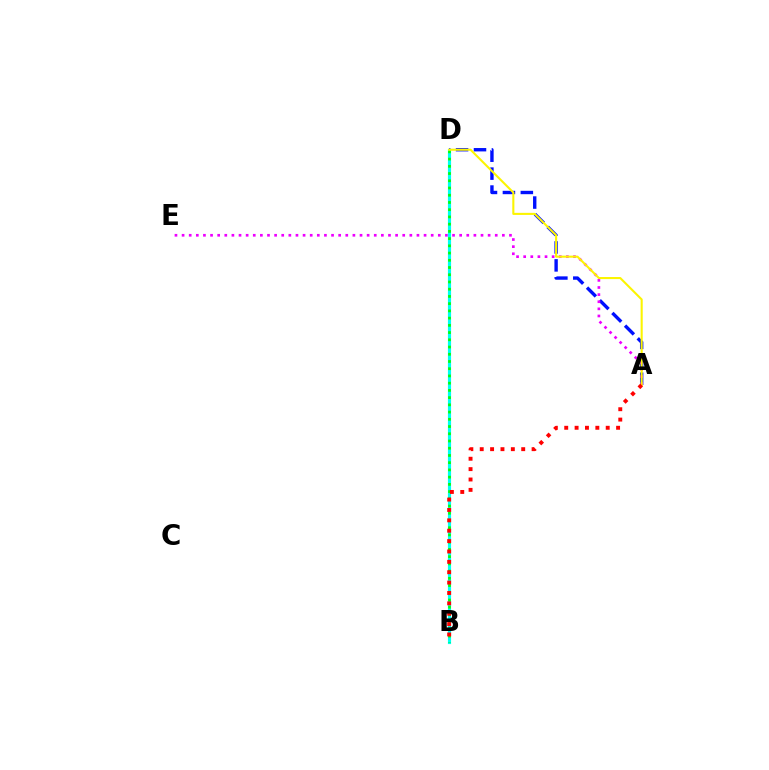{('A', 'D'): [{'color': '#0010ff', 'line_style': 'dashed', 'thickness': 2.44}, {'color': '#fcf500', 'line_style': 'solid', 'thickness': 1.5}], ('A', 'E'): [{'color': '#ee00ff', 'line_style': 'dotted', 'thickness': 1.93}], ('B', 'D'): [{'color': '#00fff6', 'line_style': 'solid', 'thickness': 2.26}, {'color': '#08ff00', 'line_style': 'dotted', 'thickness': 1.96}], ('A', 'B'): [{'color': '#ff0000', 'line_style': 'dotted', 'thickness': 2.82}]}